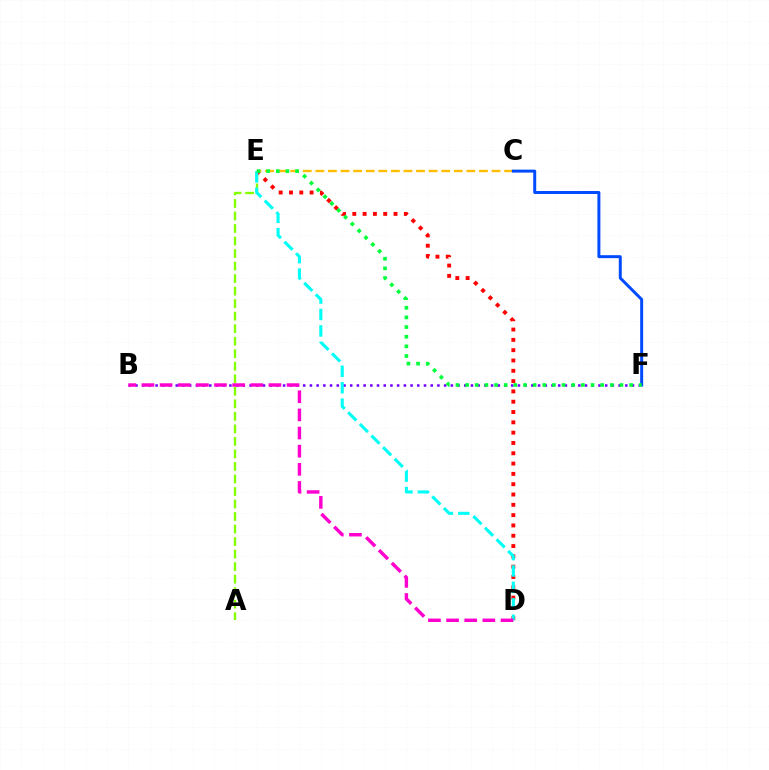{('A', 'E'): [{'color': '#84ff00', 'line_style': 'dashed', 'thickness': 1.7}], ('B', 'F'): [{'color': '#7200ff', 'line_style': 'dotted', 'thickness': 1.82}], ('C', 'E'): [{'color': '#ffbd00', 'line_style': 'dashed', 'thickness': 1.71}], ('C', 'F'): [{'color': '#004bff', 'line_style': 'solid', 'thickness': 2.14}], ('D', 'E'): [{'color': '#ff0000', 'line_style': 'dotted', 'thickness': 2.8}, {'color': '#00fff6', 'line_style': 'dashed', 'thickness': 2.23}], ('E', 'F'): [{'color': '#00ff39', 'line_style': 'dotted', 'thickness': 2.62}], ('B', 'D'): [{'color': '#ff00cf', 'line_style': 'dashed', 'thickness': 2.46}]}